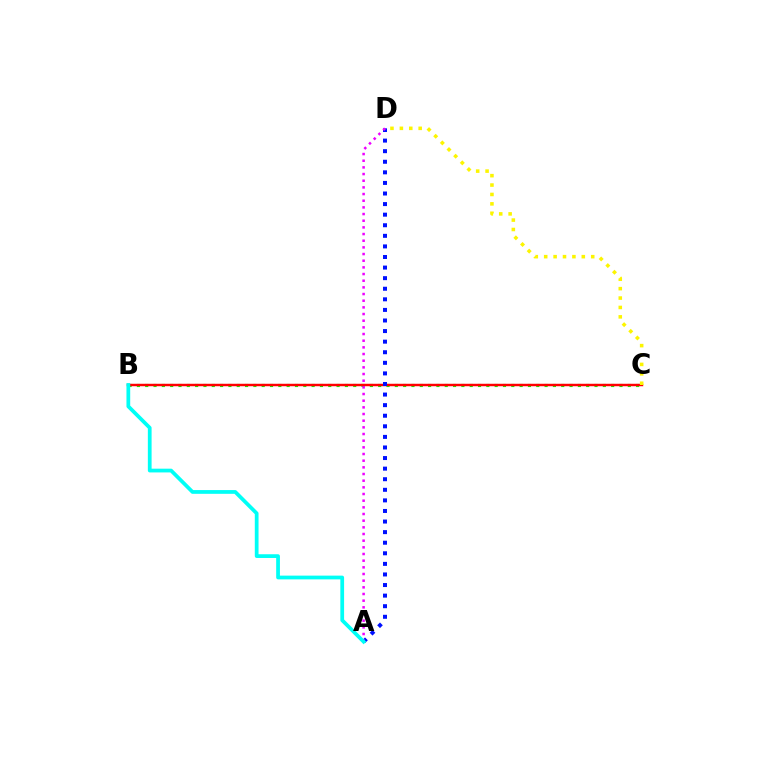{('B', 'C'): [{'color': '#08ff00', 'line_style': 'dotted', 'thickness': 2.26}, {'color': '#ff0000', 'line_style': 'solid', 'thickness': 1.76}], ('A', 'D'): [{'color': '#0010ff', 'line_style': 'dotted', 'thickness': 2.88}, {'color': '#ee00ff', 'line_style': 'dotted', 'thickness': 1.81}], ('C', 'D'): [{'color': '#fcf500', 'line_style': 'dotted', 'thickness': 2.55}], ('A', 'B'): [{'color': '#00fff6', 'line_style': 'solid', 'thickness': 2.7}]}